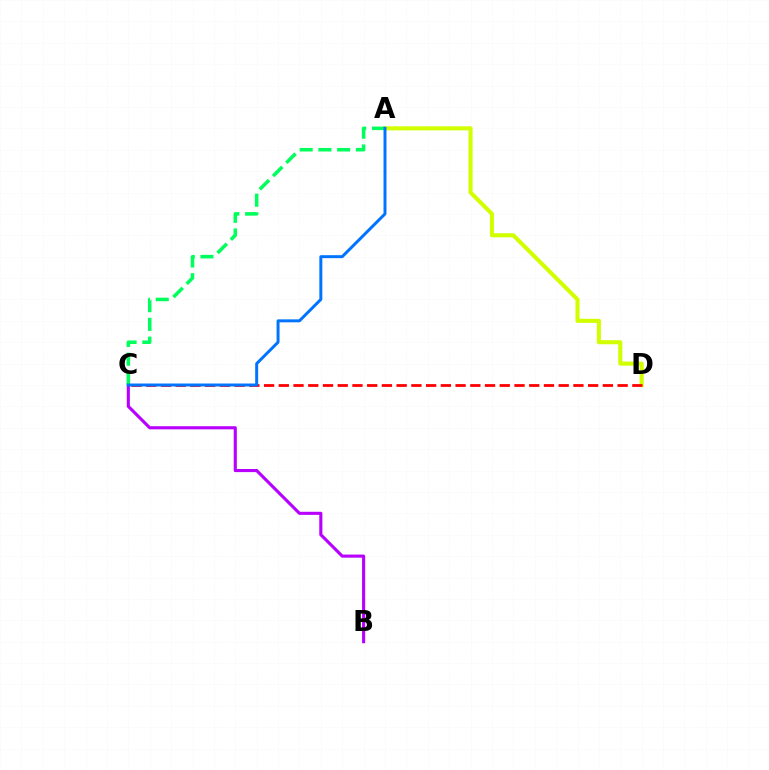{('A', 'D'): [{'color': '#d1ff00', 'line_style': 'solid', 'thickness': 2.93}], ('B', 'C'): [{'color': '#b900ff', 'line_style': 'solid', 'thickness': 2.24}], ('C', 'D'): [{'color': '#ff0000', 'line_style': 'dashed', 'thickness': 2.0}], ('A', 'C'): [{'color': '#00ff5c', 'line_style': 'dashed', 'thickness': 2.55}, {'color': '#0074ff', 'line_style': 'solid', 'thickness': 2.14}]}